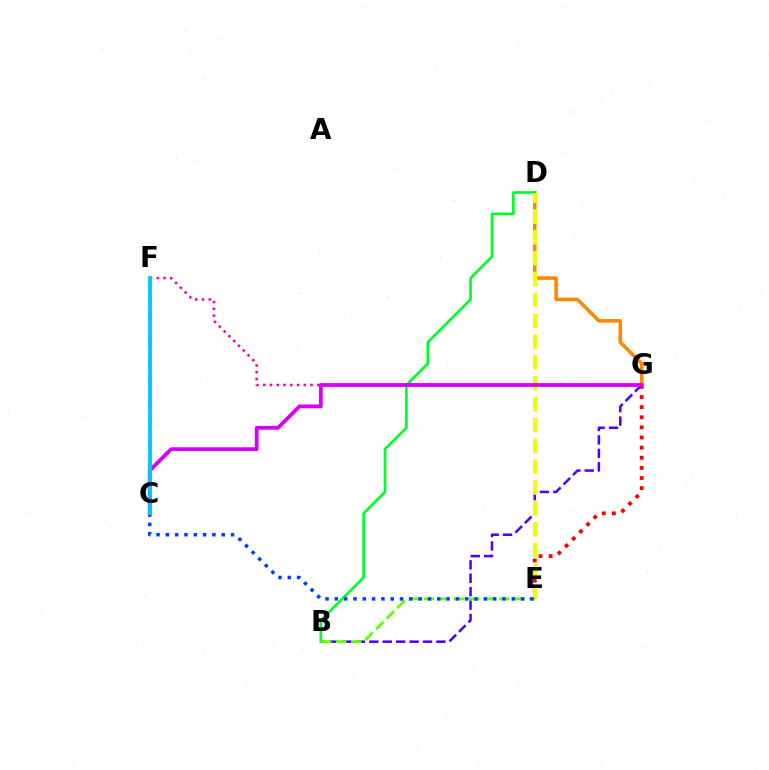{('C', 'F'): [{'color': '#00ffaf', 'line_style': 'dashed', 'thickness': 2.82}, {'color': '#00c7ff', 'line_style': 'solid', 'thickness': 2.71}], ('F', 'G'): [{'color': '#ff00a0', 'line_style': 'dotted', 'thickness': 1.84}], ('D', 'G'): [{'color': '#ff8800', 'line_style': 'solid', 'thickness': 2.59}], ('B', 'G'): [{'color': '#4f00ff', 'line_style': 'dashed', 'thickness': 1.82}], ('B', 'D'): [{'color': '#00ff27', 'line_style': 'solid', 'thickness': 1.92}], ('E', 'G'): [{'color': '#ff0000', 'line_style': 'dotted', 'thickness': 2.75}], ('D', 'E'): [{'color': '#eeff00', 'line_style': 'dashed', 'thickness': 2.83}], ('B', 'E'): [{'color': '#66ff00', 'line_style': 'dashed', 'thickness': 2.05}], ('C', 'E'): [{'color': '#003fff', 'line_style': 'dotted', 'thickness': 2.53}], ('C', 'G'): [{'color': '#d600ff', 'line_style': 'solid', 'thickness': 2.75}]}